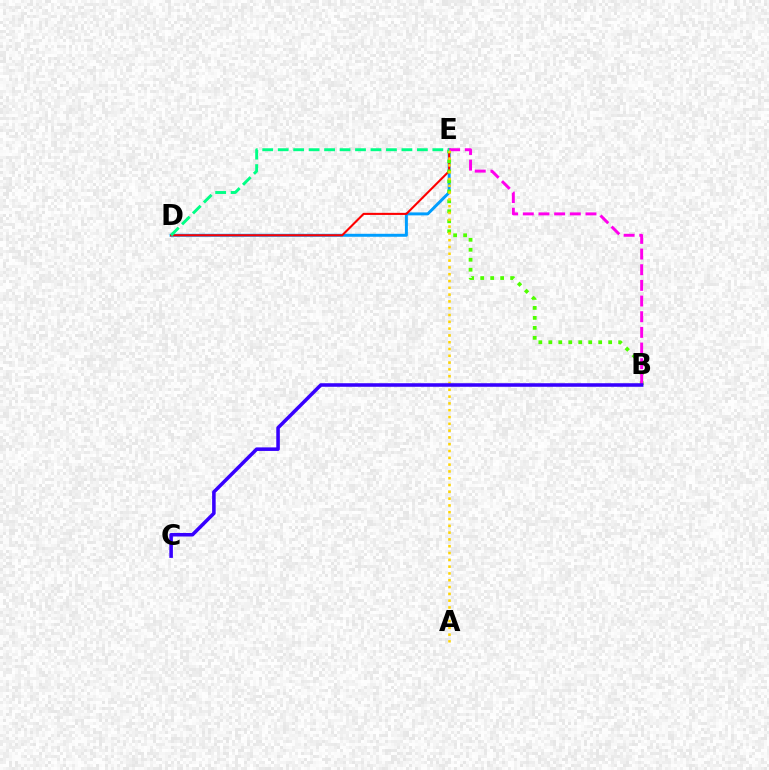{('D', 'E'): [{'color': '#009eff', 'line_style': 'solid', 'thickness': 2.13}, {'color': '#ff0000', 'line_style': 'solid', 'thickness': 1.51}, {'color': '#00ff86', 'line_style': 'dashed', 'thickness': 2.1}], ('B', 'E'): [{'color': '#4fff00', 'line_style': 'dotted', 'thickness': 2.71}, {'color': '#ff00ed', 'line_style': 'dashed', 'thickness': 2.13}], ('A', 'E'): [{'color': '#ffd500', 'line_style': 'dotted', 'thickness': 1.85}], ('B', 'C'): [{'color': '#3700ff', 'line_style': 'solid', 'thickness': 2.56}]}